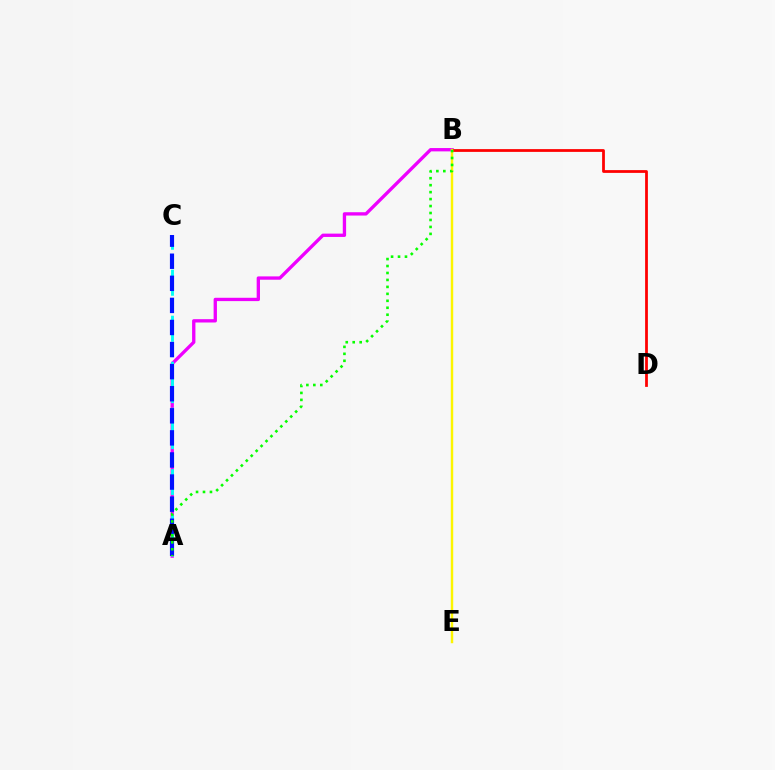{('A', 'B'): [{'color': '#ee00ff', 'line_style': 'solid', 'thickness': 2.39}, {'color': '#08ff00', 'line_style': 'dotted', 'thickness': 1.89}], ('B', 'D'): [{'color': '#ff0000', 'line_style': 'solid', 'thickness': 1.99}], ('B', 'E'): [{'color': '#fcf500', 'line_style': 'solid', 'thickness': 1.76}], ('A', 'C'): [{'color': '#00fff6', 'line_style': 'dashed', 'thickness': 2.08}, {'color': '#0010ff', 'line_style': 'dashed', 'thickness': 3.0}]}